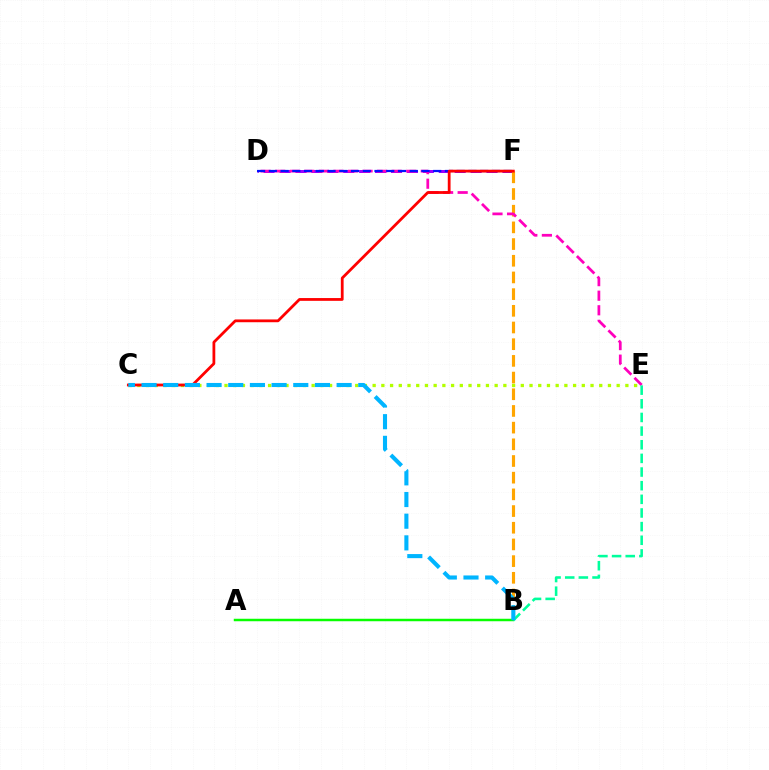{('C', 'E'): [{'color': '#b3ff00', 'line_style': 'dotted', 'thickness': 2.37}], ('D', 'F'): [{'color': '#9b00ff', 'line_style': 'dashed', 'thickness': 2.16}, {'color': '#0010ff', 'line_style': 'dashed', 'thickness': 1.59}], ('B', 'F'): [{'color': '#ffa500', 'line_style': 'dashed', 'thickness': 2.27}], ('D', 'E'): [{'color': '#ff00bd', 'line_style': 'dashed', 'thickness': 1.98}], ('A', 'B'): [{'color': '#08ff00', 'line_style': 'solid', 'thickness': 1.78}], ('B', 'E'): [{'color': '#00ff9d', 'line_style': 'dashed', 'thickness': 1.85}], ('C', 'F'): [{'color': '#ff0000', 'line_style': 'solid', 'thickness': 2.0}], ('B', 'C'): [{'color': '#00b5ff', 'line_style': 'dashed', 'thickness': 2.94}]}